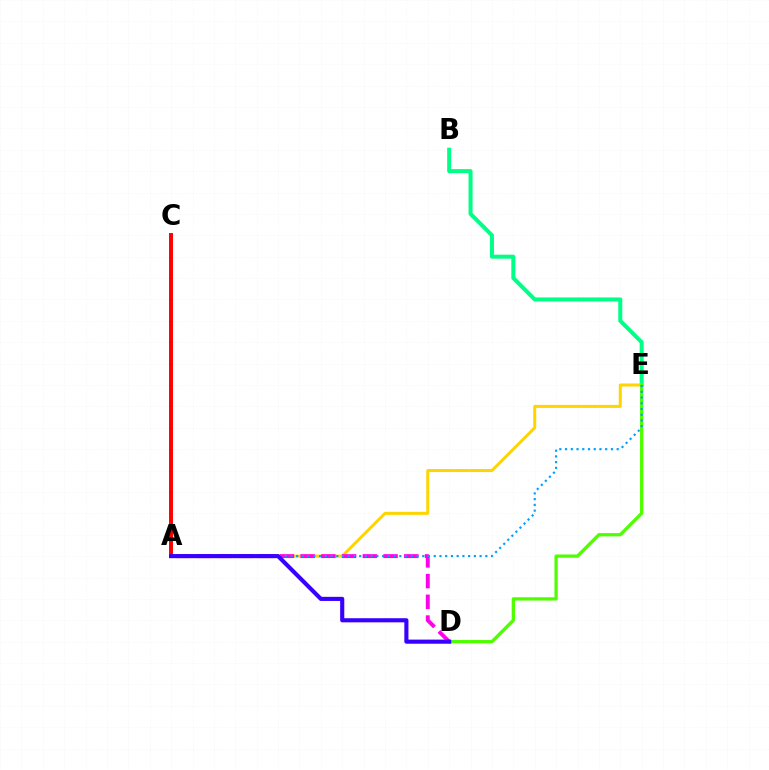{('B', 'E'): [{'color': '#00ff86', 'line_style': 'solid', 'thickness': 2.89}], ('A', 'E'): [{'color': '#ffd500', 'line_style': 'solid', 'thickness': 2.17}, {'color': '#009eff', 'line_style': 'dotted', 'thickness': 1.56}], ('A', 'C'): [{'color': '#ff0000', 'line_style': 'solid', 'thickness': 2.85}], ('D', 'E'): [{'color': '#4fff00', 'line_style': 'solid', 'thickness': 2.37}], ('A', 'D'): [{'color': '#ff00ed', 'line_style': 'dashed', 'thickness': 2.82}, {'color': '#3700ff', 'line_style': 'solid', 'thickness': 2.97}]}